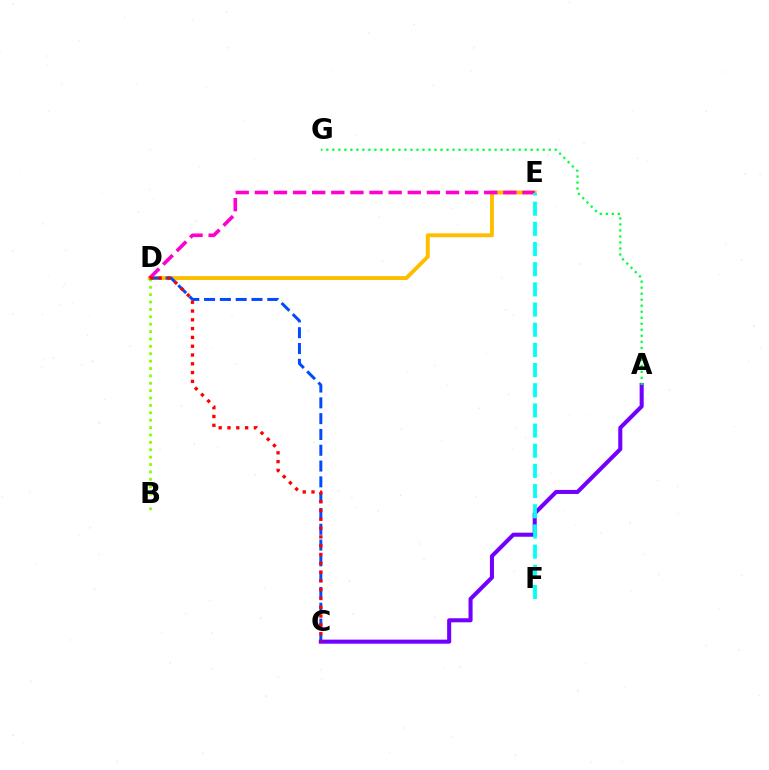{('D', 'E'): [{'color': '#ffbd00', 'line_style': 'solid', 'thickness': 2.82}, {'color': '#ff00cf', 'line_style': 'dashed', 'thickness': 2.6}], ('C', 'D'): [{'color': '#004bff', 'line_style': 'dashed', 'thickness': 2.15}, {'color': '#ff0000', 'line_style': 'dotted', 'thickness': 2.39}], ('A', 'C'): [{'color': '#7200ff', 'line_style': 'solid', 'thickness': 2.92}], ('B', 'D'): [{'color': '#84ff00', 'line_style': 'dotted', 'thickness': 2.01}], ('A', 'G'): [{'color': '#00ff39', 'line_style': 'dotted', 'thickness': 1.63}], ('E', 'F'): [{'color': '#00fff6', 'line_style': 'dashed', 'thickness': 2.74}]}